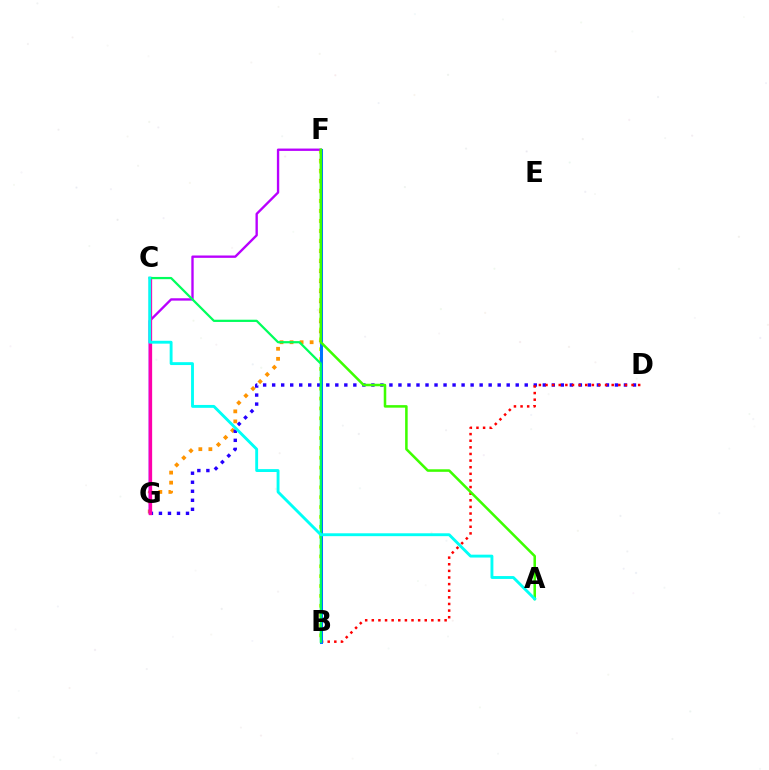{('F', 'G'): [{'color': '#ff9400', 'line_style': 'dotted', 'thickness': 2.73}, {'color': '#b900ff', 'line_style': 'solid', 'thickness': 1.7}], ('B', 'F'): [{'color': '#d1ff00', 'line_style': 'dotted', 'thickness': 2.68}, {'color': '#0074ff', 'line_style': 'solid', 'thickness': 2.18}], ('D', 'G'): [{'color': '#2500ff', 'line_style': 'dotted', 'thickness': 2.45}], ('B', 'D'): [{'color': '#ff0000', 'line_style': 'dotted', 'thickness': 1.8}], ('C', 'G'): [{'color': '#ff00ac', 'line_style': 'solid', 'thickness': 2.36}], ('B', 'C'): [{'color': '#00ff5c', 'line_style': 'solid', 'thickness': 1.61}], ('A', 'F'): [{'color': '#3dff00', 'line_style': 'solid', 'thickness': 1.83}], ('A', 'C'): [{'color': '#00fff6', 'line_style': 'solid', 'thickness': 2.07}]}